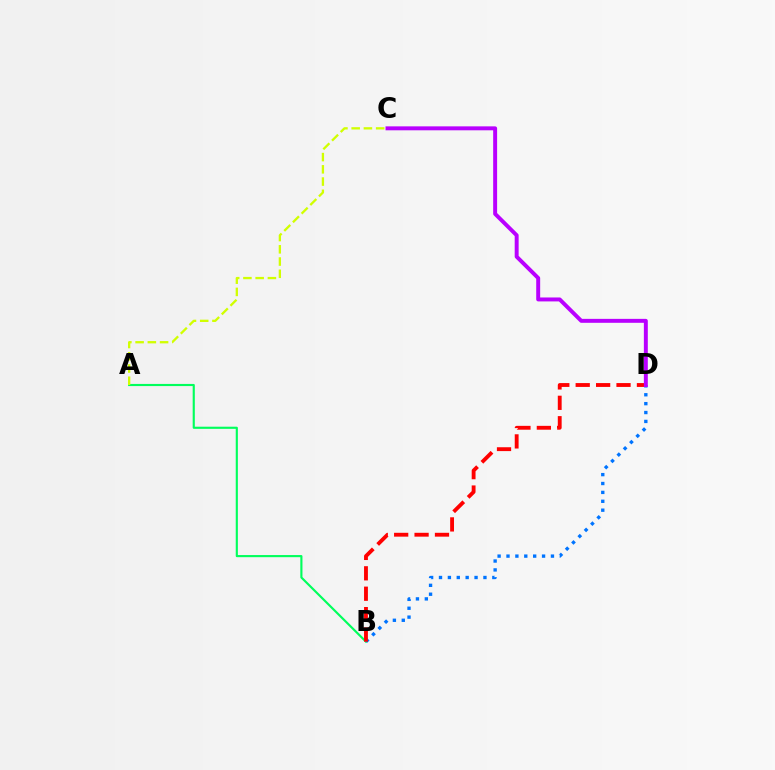{('A', 'B'): [{'color': '#00ff5c', 'line_style': 'solid', 'thickness': 1.54}], ('B', 'D'): [{'color': '#0074ff', 'line_style': 'dotted', 'thickness': 2.42}, {'color': '#ff0000', 'line_style': 'dashed', 'thickness': 2.77}], ('A', 'C'): [{'color': '#d1ff00', 'line_style': 'dashed', 'thickness': 1.66}], ('C', 'D'): [{'color': '#b900ff', 'line_style': 'solid', 'thickness': 2.84}]}